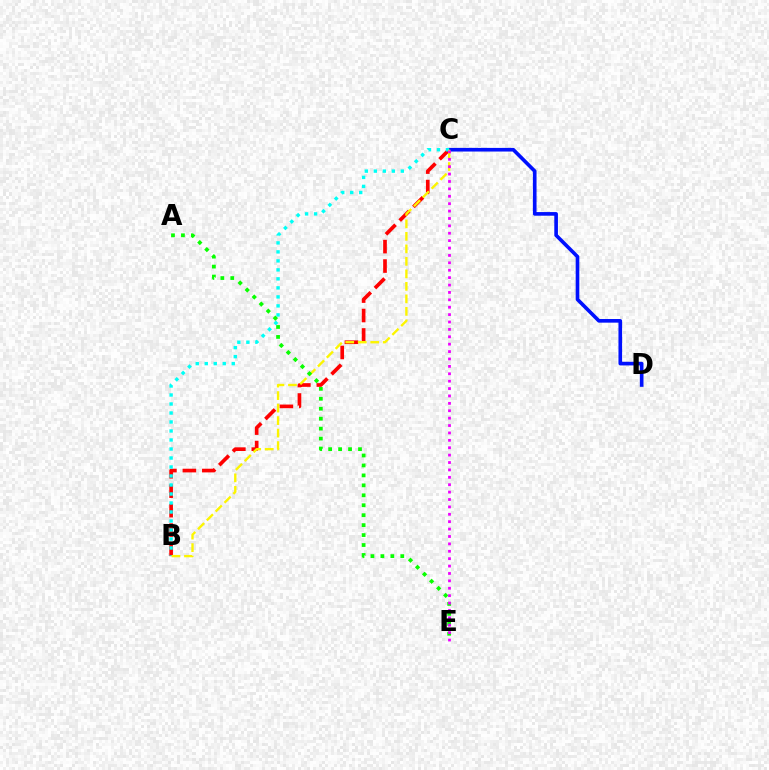{('B', 'C'): [{'color': '#ff0000', 'line_style': 'dashed', 'thickness': 2.64}, {'color': '#00fff6', 'line_style': 'dotted', 'thickness': 2.45}, {'color': '#fcf500', 'line_style': 'dashed', 'thickness': 1.7}], ('C', 'D'): [{'color': '#0010ff', 'line_style': 'solid', 'thickness': 2.62}], ('A', 'E'): [{'color': '#08ff00', 'line_style': 'dotted', 'thickness': 2.7}], ('C', 'E'): [{'color': '#ee00ff', 'line_style': 'dotted', 'thickness': 2.01}]}